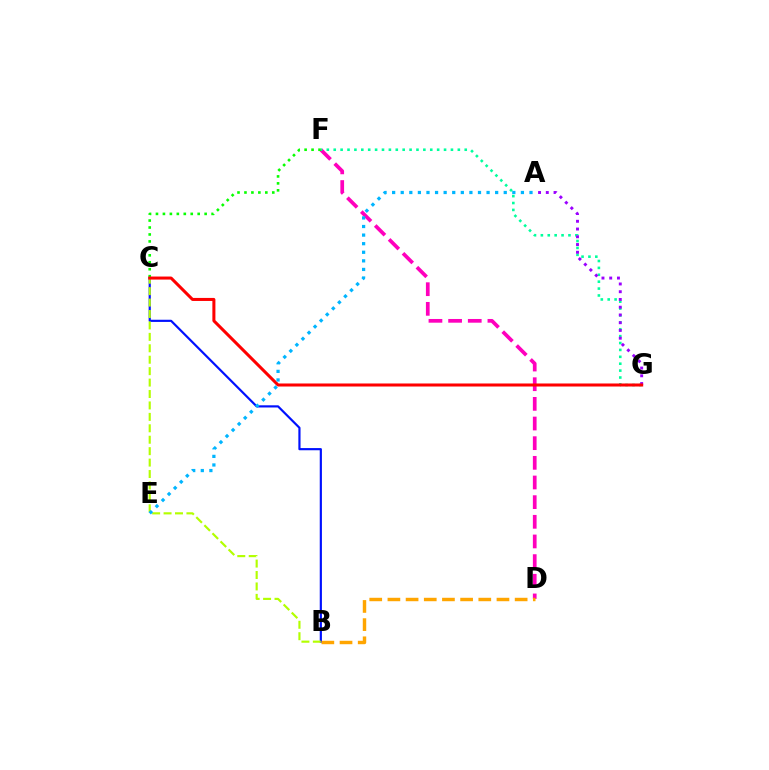{('B', 'C'): [{'color': '#0010ff', 'line_style': 'solid', 'thickness': 1.57}, {'color': '#b3ff00', 'line_style': 'dashed', 'thickness': 1.55}], ('D', 'F'): [{'color': '#ff00bd', 'line_style': 'dashed', 'thickness': 2.67}], ('F', 'G'): [{'color': '#00ff9d', 'line_style': 'dotted', 'thickness': 1.87}], ('B', 'D'): [{'color': '#ffa500', 'line_style': 'dashed', 'thickness': 2.47}], ('C', 'F'): [{'color': '#08ff00', 'line_style': 'dotted', 'thickness': 1.89}], ('A', 'G'): [{'color': '#9b00ff', 'line_style': 'dotted', 'thickness': 2.1}], ('C', 'G'): [{'color': '#ff0000', 'line_style': 'solid', 'thickness': 2.18}], ('A', 'E'): [{'color': '#00b5ff', 'line_style': 'dotted', 'thickness': 2.33}]}